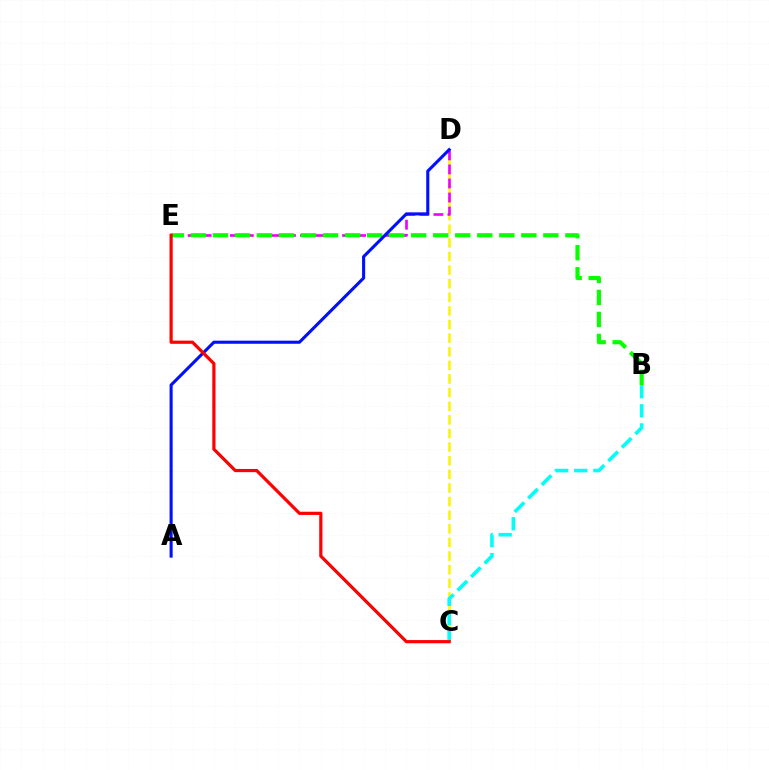{('C', 'D'): [{'color': '#fcf500', 'line_style': 'dashed', 'thickness': 1.85}], ('D', 'E'): [{'color': '#ee00ff', 'line_style': 'dashed', 'thickness': 1.91}], ('B', 'C'): [{'color': '#00fff6', 'line_style': 'dashed', 'thickness': 2.6}], ('B', 'E'): [{'color': '#08ff00', 'line_style': 'dashed', 'thickness': 2.99}], ('A', 'D'): [{'color': '#0010ff', 'line_style': 'solid', 'thickness': 2.22}], ('C', 'E'): [{'color': '#ff0000', 'line_style': 'solid', 'thickness': 2.3}]}